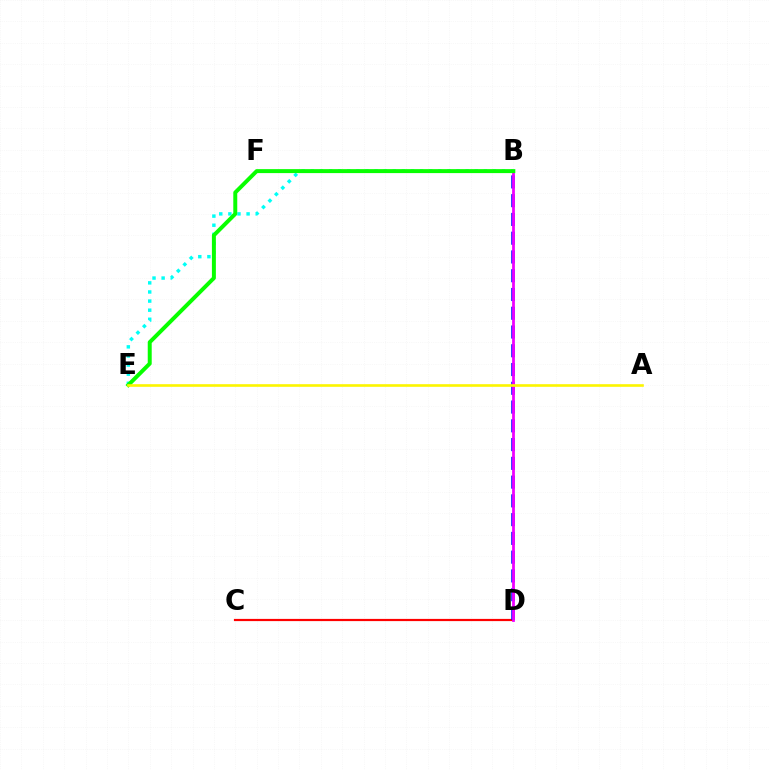{('C', 'D'): [{'color': '#ff0000', 'line_style': 'solid', 'thickness': 1.59}], ('B', 'E'): [{'color': '#00fff6', 'line_style': 'dotted', 'thickness': 2.47}, {'color': '#08ff00', 'line_style': 'solid', 'thickness': 2.86}], ('B', 'D'): [{'color': '#0010ff', 'line_style': 'dashed', 'thickness': 2.55}, {'color': '#ee00ff', 'line_style': 'solid', 'thickness': 1.99}], ('A', 'E'): [{'color': '#fcf500', 'line_style': 'solid', 'thickness': 1.89}]}